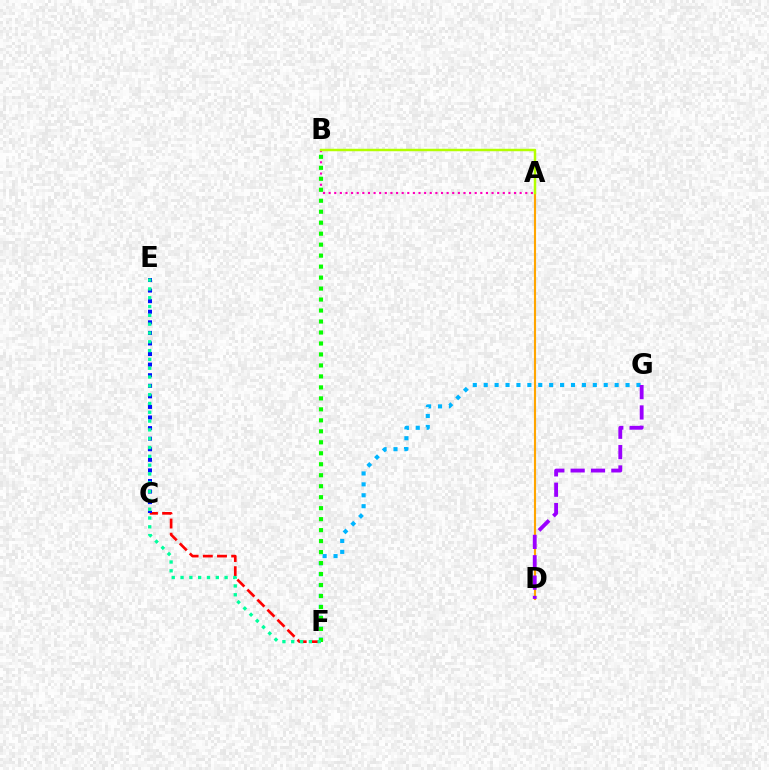{('F', 'G'): [{'color': '#00b5ff', 'line_style': 'dotted', 'thickness': 2.96}], ('A', 'D'): [{'color': '#ffa500', 'line_style': 'solid', 'thickness': 1.53}], ('C', 'F'): [{'color': '#ff0000', 'line_style': 'dashed', 'thickness': 1.93}], ('D', 'G'): [{'color': '#9b00ff', 'line_style': 'dashed', 'thickness': 2.76}], ('A', 'B'): [{'color': '#ff00bd', 'line_style': 'dotted', 'thickness': 1.53}, {'color': '#b3ff00', 'line_style': 'solid', 'thickness': 1.78}], ('C', 'E'): [{'color': '#0010ff', 'line_style': 'dotted', 'thickness': 2.87}], ('B', 'F'): [{'color': '#08ff00', 'line_style': 'dotted', 'thickness': 2.98}], ('E', 'F'): [{'color': '#00ff9d', 'line_style': 'dotted', 'thickness': 2.39}]}